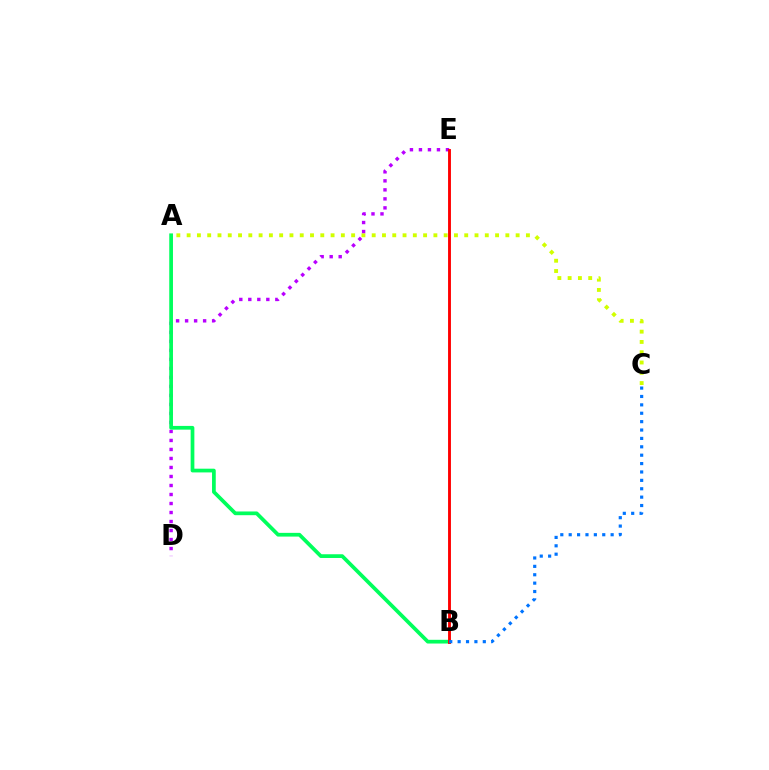{('A', 'C'): [{'color': '#d1ff00', 'line_style': 'dotted', 'thickness': 2.79}], ('D', 'E'): [{'color': '#b900ff', 'line_style': 'dotted', 'thickness': 2.45}], ('A', 'B'): [{'color': '#00ff5c', 'line_style': 'solid', 'thickness': 2.68}], ('B', 'E'): [{'color': '#ff0000', 'line_style': 'solid', 'thickness': 2.08}], ('B', 'C'): [{'color': '#0074ff', 'line_style': 'dotted', 'thickness': 2.28}]}